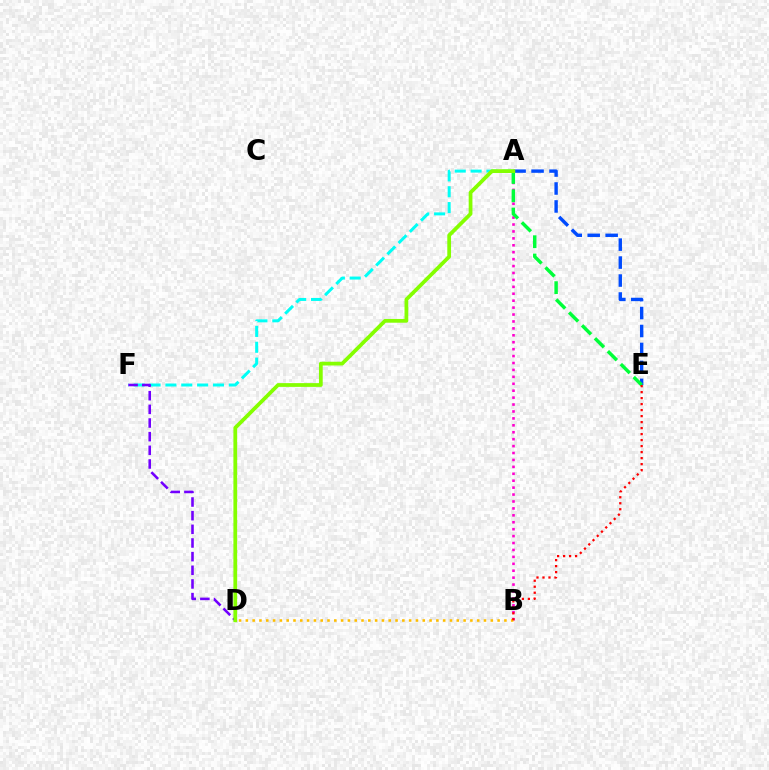{('A', 'F'): [{'color': '#00fff6', 'line_style': 'dashed', 'thickness': 2.15}], ('A', 'E'): [{'color': '#004bff', 'line_style': 'dashed', 'thickness': 2.44}, {'color': '#00ff39', 'line_style': 'dashed', 'thickness': 2.48}], ('D', 'F'): [{'color': '#7200ff', 'line_style': 'dashed', 'thickness': 1.86}], ('A', 'B'): [{'color': '#ff00cf', 'line_style': 'dotted', 'thickness': 1.88}], ('B', 'D'): [{'color': '#ffbd00', 'line_style': 'dotted', 'thickness': 1.85}], ('A', 'D'): [{'color': '#84ff00', 'line_style': 'solid', 'thickness': 2.7}], ('B', 'E'): [{'color': '#ff0000', 'line_style': 'dotted', 'thickness': 1.63}]}